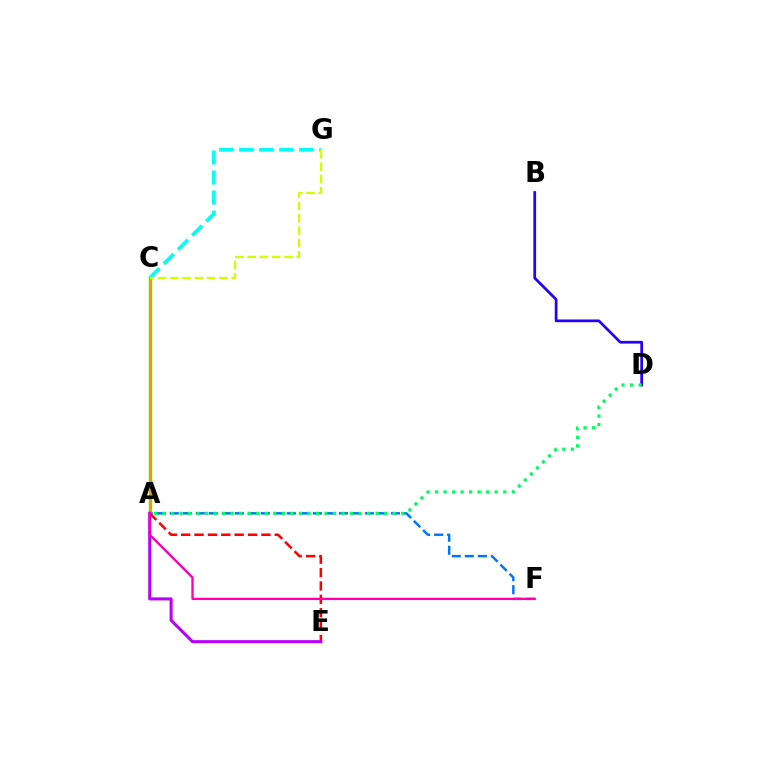{('A', 'C'): [{'color': '#3dff00', 'line_style': 'solid', 'thickness': 2.51}, {'color': '#ff9400', 'line_style': 'solid', 'thickness': 2.12}], ('A', 'F'): [{'color': '#0074ff', 'line_style': 'dashed', 'thickness': 1.77}, {'color': '#ff00ac', 'line_style': 'solid', 'thickness': 1.67}], ('C', 'G'): [{'color': '#00fff6', 'line_style': 'dashed', 'thickness': 2.72}, {'color': '#d1ff00', 'line_style': 'dashed', 'thickness': 1.67}], ('A', 'E'): [{'color': '#ff0000', 'line_style': 'dashed', 'thickness': 1.82}, {'color': '#b900ff', 'line_style': 'solid', 'thickness': 2.2}], ('B', 'D'): [{'color': '#2500ff', 'line_style': 'solid', 'thickness': 1.96}], ('A', 'D'): [{'color': '#00ff5c', 'line_style': 'dotted', 'thickness': 2.32}]}